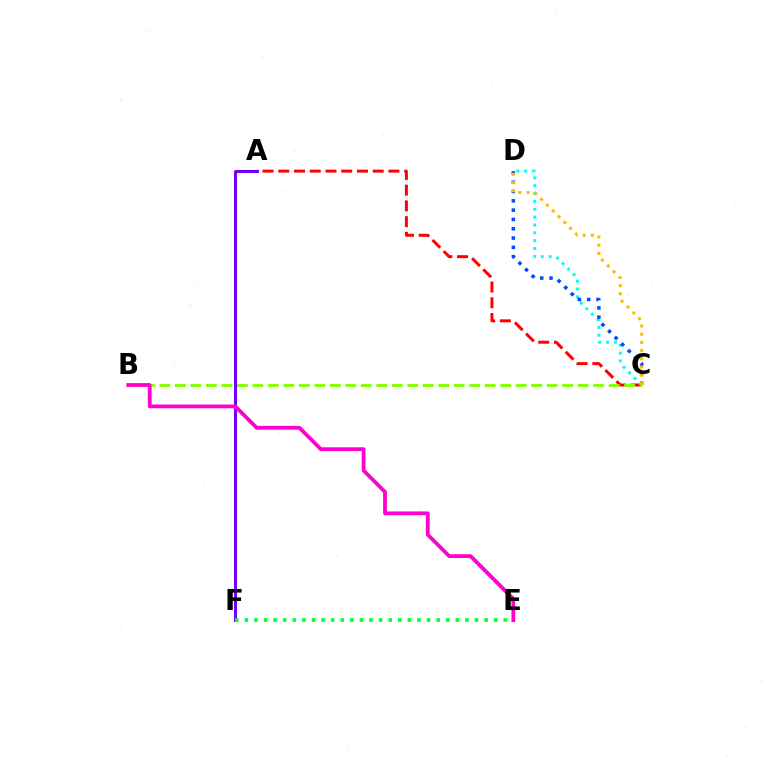{('A', 'C'): [{'color': '#ff0000', 'line_style': 'dashed', 'thickness': 2.14}], ('C', 'D'): [{'color': '#00fff6', 'line_style': 'dotted', 'thickness': 2.14}, {'color': '#004bff', 'line_style': 'dotted', 'thickness': 2.53}, {'color': '#ffbd00', 'line_style': 'dotted', 'thickness': 2.23}], ('B', 'C'): [{'color': '#84ff00', 'line_style': 'dashed', 'thickness': 2.1}], ('A', 'F'): [{'color': '#7200ff', 'line_style': 'solid', 'thickness': 2.16}], ('B', 'E'): [{'color': '#ff00cf', 'line_style': 'solid', 'thickness': 2.73}], ('E', 'F'): [{'color': '#00ff39', 'line_style': 'dotted', 'thickness': 2.61}]}